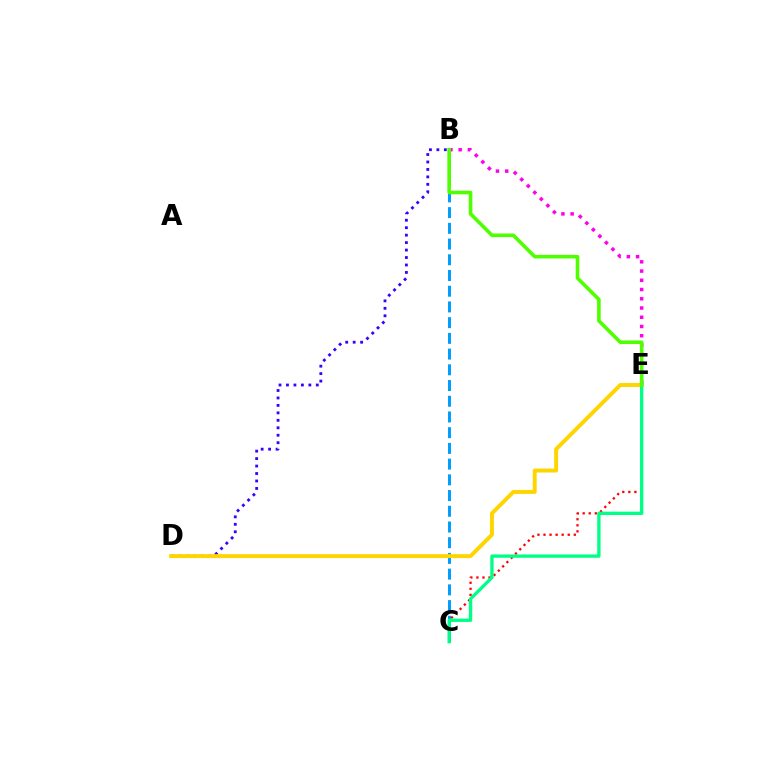{('B', 'C'): [{'color': '#009eff', 'line_style': 'dashed', 'thickness': 2.14}], ('B', 'D'): [{'color': '#3700ff', 'line_style': 'dotted', 'thickness': 2.03}], ('D', 'E'): [{'color': '#ffd500', 'line_style': 'solid', 'thickness': 2.83}], ('C', 'E'): [{'color': '#ff0000', 'line_style': 'dotted', 'thickness': 1.65}, {'color': '#00ff86', 'line_style': 'solid', 'thickness': 2.39}], ('B', 'E'): [{'color': '#ff00ed', 'line_style': 'dotted', 'thickness': 2.51}, {'color': '#4fff00', 'line_style': 'solid', 'thickness': 2.59}]}